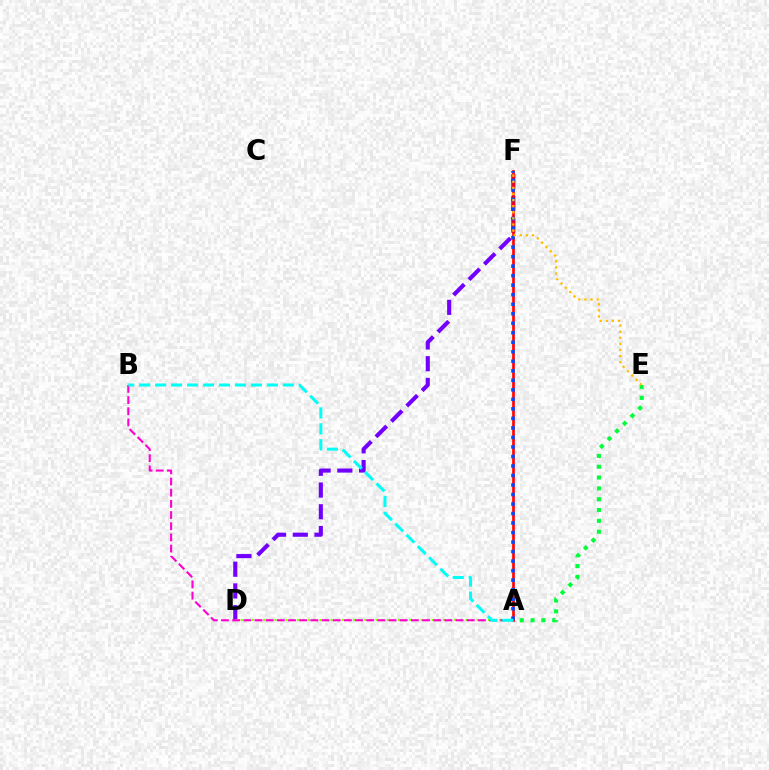{('D', 'F'): [{'color': '#7200ff', 'line_style': 'dashed', 'thickness': 2.95}], ('A', 'E'): [{'color': '#00ff39', 'line_style': 'dotted', 'thickness': 2.94}], ('A', 'D'): [{'color': '#84ff00', 'line_style': 'dotted', 'thickness': 1.53}], ('A', 'F'): [{'color': '#ff0000', 'line_style': 'solid', 'thickness': 1.91}, {'color': '#004bff', 'line_style': 'dotted', 'thickness': 2.59}], ('E', 'F'): [{'color': '#ffbd00', 'line_style': 'dotted', 'thickness': 1.66}], ('A', 'B'): [{'color': '#ff00cf', 'line_style': 'dashed', 'thickness': 1.52}, {'color': '#00fff6', 'line_style': 'dashed', 'thickness': 2.17}]}